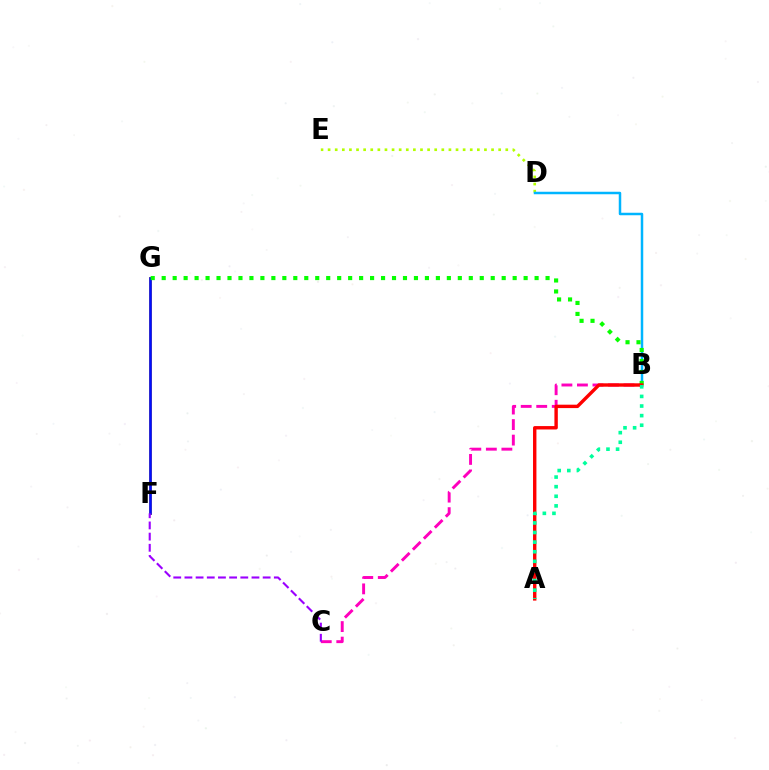{('F', 'G'): [{'color': '#ffa500', 'line_style': 'solid', 'thickness': 2.14}, {'color': '#0010ff', 'line_style': 'solid', 'thickness': 1.9}], ('D', 'E'): [{'color': '#b3ff00', 'line_style': 'dotted', 'thickness': 1.93}], ('B', 'C'): [{'color': '#ff00bd', 'line_style': 'dashed', 'thickness': 2.11}], ('C', 'F'): [{'color': '#9b00ff', 'line_style': 'dashed', 'thickness': 1.52}], ('B', 'D'): [{'color': '#00b5ff', 'line_style': 'solid', 'thickness': 1.79}], ('B', 'G'): [{'color': '#08ff00', 'line_style': 'dotted', 'thickness': 2.98}], ('A', 'B'): [{'color': '#ff0000', 'line_style': 'solid', 'thickness': 2.45}, {'color': '#00ff9d', 'line_style': 'dotted', 'thickness': 2.61}]}